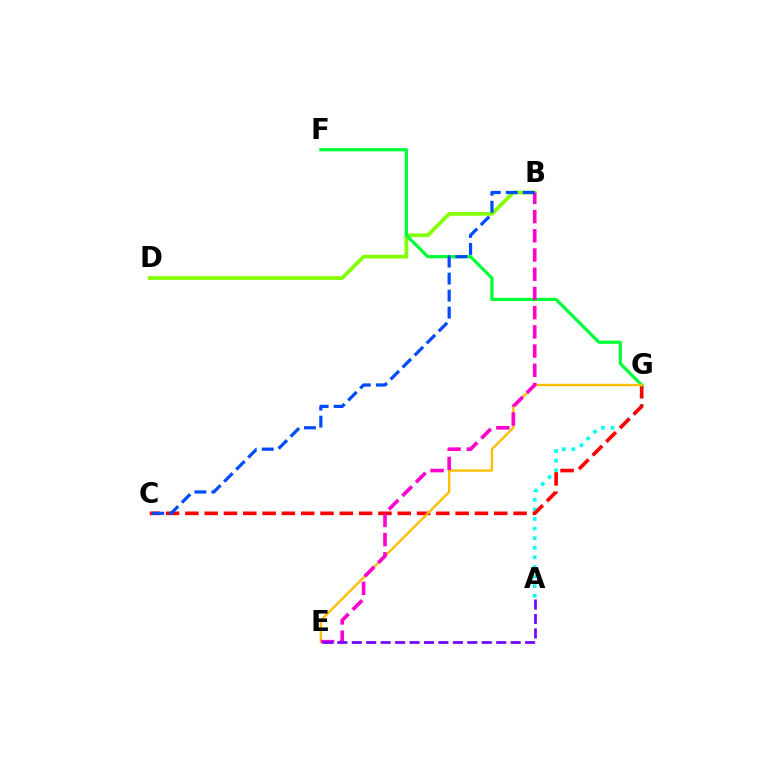{('A', 'G'): [{'color': '#00fff6', 'line_style': 'dotted', 'thickness': 2.61}], ('B', 'D'): [{'color': '#84ff00', 'line_style': 'solid', 'thickness': 2.68}], ('C', 'G'): [{'color': '#ff0000', 'line_style': 'dashed', 'thickness': 2.62}], ('F', 'G'): [{'color': '#00ff39', 'line_style': 'solid', 'thickness': 2.33}], ('E', 'G'): [{'color': '#ffbd00', 'line_style': 'solid', 'thickness': 1.68}], ('B', 'E'): [{'color': '#ff00cf', 'line_style': 'dashed', 'thickness': 2.61}], ('B', 'C'): [{'color': '#004bff', 'line_style': 'dashed', 'thickness': 2.31}], ('A', 'E'): [{'color': '#7200ff', 'line_style': 'dashed', 'thickness': 1.96}]}